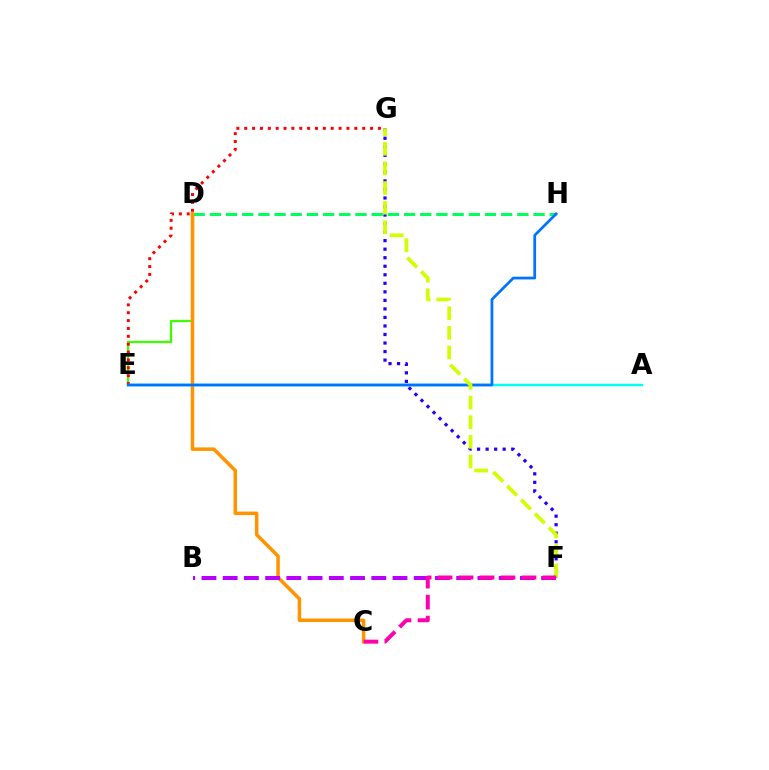{('D', 'H'): [{'color': '#00ff5c', 'line_style': 'dashed', 'thickness': 2.2}], ('F', 'G'): [{'color': '#2500ff', 'line_style': 'dotted', 'thickness': 2.32}, {'color': '#d1ff00', 'line_style': 'dashed', 'thickness': 2.67}], ('D', 'E'): [{'color': '#3dff00', 'line_style': 'solid', 'thickness': 1.64}], ('C', 'D'): [{'color': '#ff9400', 'line_style': 'solid', 'thickness': 2.53}], ('E', 'G'): [{'color': '#ff0000', 'line_style': 'dotted', 'thickness': 2.14}], ('A', 'E'): [{'color': '#00fff6', 'line_style': 'solid', 'thickness': 1.72}], ('E', 'H'): [{'color': '#0074ff', 'line_style': 'solid', 'thickness': 1.97}], ('B', 'F'): [{'color': '#b900ff', 'line_style': 'dashed', 'thickness': 2.88}], ('C', 'F'): [{'color': '#ff00ac', 'line_style': 'dashed', 'thickness': 2.85}]}